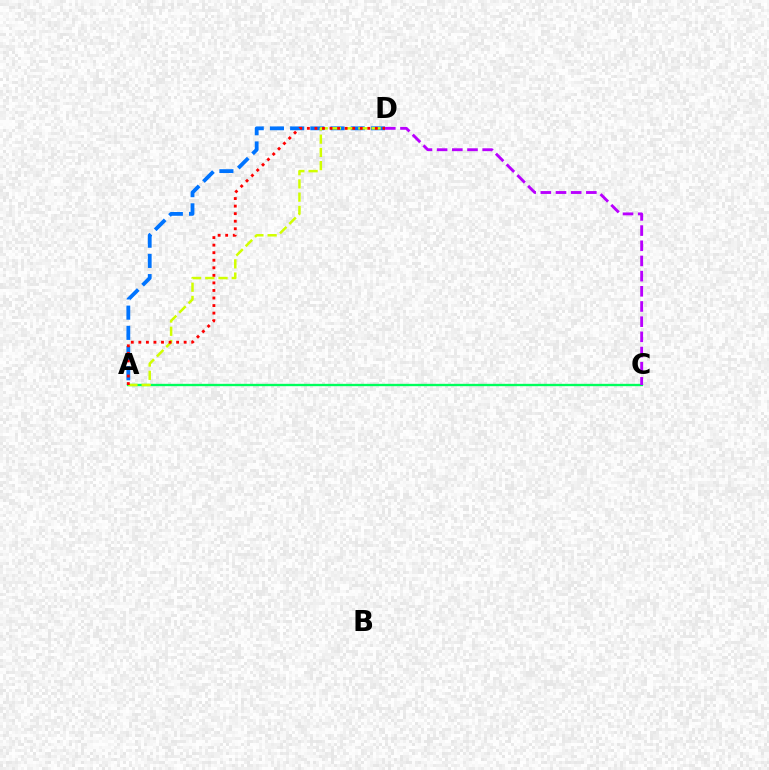{('A', 'D'): [{'color': '#0074ff', 'line_style': 'dashed', 'thickness': 2.74}, {'color': '#d1ff00', 'line_style': 'dashed', 'thickness': 1.8}, {'color': '#ff0000', 'line_style': 'dotted', 'thickness': 2.05}], ('A', 'C'): [{'color': '#00ff5c', 'line_style': 'solid', 'thickness': 1.69}], ('C', 'D'): [{'color': '#b900ff', 'line_style': 'dashed', 'thickness': 2.06}]}